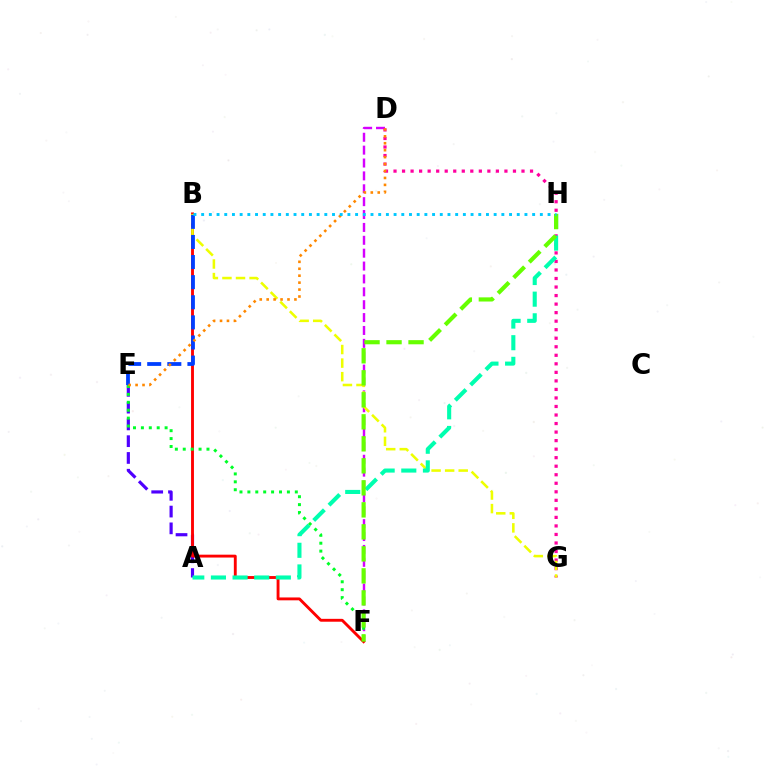{('D', 'F'): [{'color': '#d600ff', 'line_style': 'dashed', 'thickness': 1.75}], ('A', 'E'): [{'color': '#4f00ff', 'line_style': 'dashed', 'thickness': 2.28}], ('D', 'G'): [{'color': '#ff00a0', 'line_style': 'dotted', 'thickness': 2.32}], ('B', 'F'): [{'color': '#ff0000', 'line_style': 'solid', 'thickness': 2.07}], ('B', 'G'): [{'color': '#eeff00', 'line_style': 'dashed', 'thickness': 1.84}], ('A', 'H'): [{'color': '#00ffaf', 'line_style': 'dashed', 'thickness': 2.94}], ('E', 'F'): [{'color': '#00ff27', 'line_style': 'dotted', 'thickness': 2.15}], ('F', 'H'): [{'color': '#66ff00', 'line_style': 'dashed', 'thickness': 2.99}], ('B', 'E'): [{'color': '#003fff', 'line_style': 'dashed', 'thickness': 2.73}], ('D', 'E'): [{'color': '#ff8800', 'line_style': 'dotted', 'thickness': 1.89}], ('B', 'H'): [{'color': '#00c7ff', 'line_style': 'dotted', 'thickness': 2.09}]}